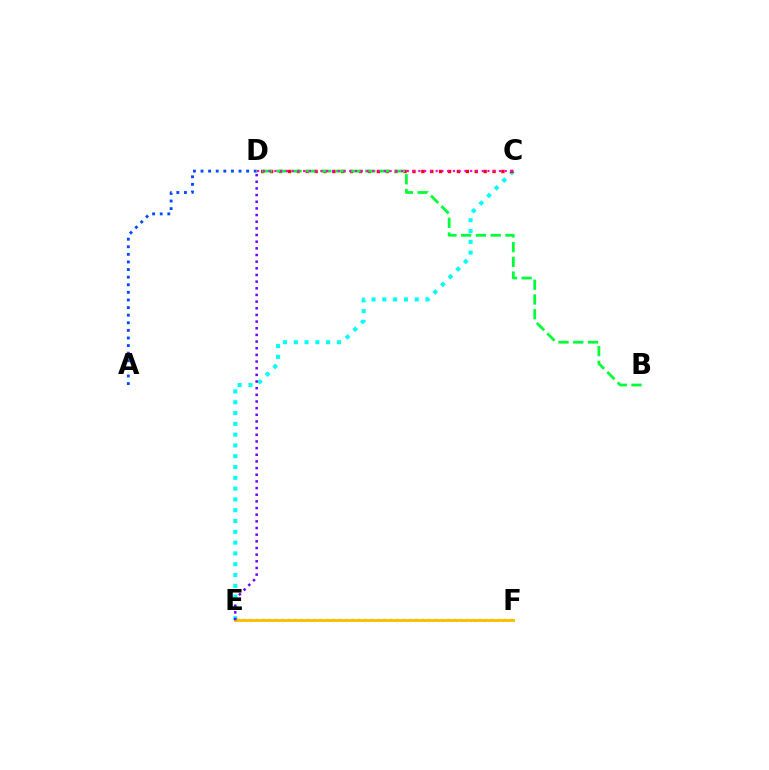{('C', 'E'): [{'color': '#00fff6', 'line_style': 'dotted', 'thickness': 2.93}], ('E', 'F'): [{'color': '#84ff00', 'line_style': 'dotted', 'thickness': 1.73}, {'color': '#ffbd00', 'line_style': 'solid', 'thickness': 2.08}], ('D', 'E'): [{'color': '#7200ff', 'line_style': 'dotted', 'thickness': 1.81}], ('C', 'D'): [{'color': '#ff0000', 'line_style': 'dotted', 'thickness': 2.42}, {'color': '#ff00cf', 'line_style': 'dotted', 'thickness': 1.56}], ('A', 'D'): [{'color': '#004bff', 'line_style': 'dotted', 'thickness': 2.07}], ('B', 'D'): [{'color': '#00ff39', 'line_style': 'dashed', 'thickness': 2.0}]}